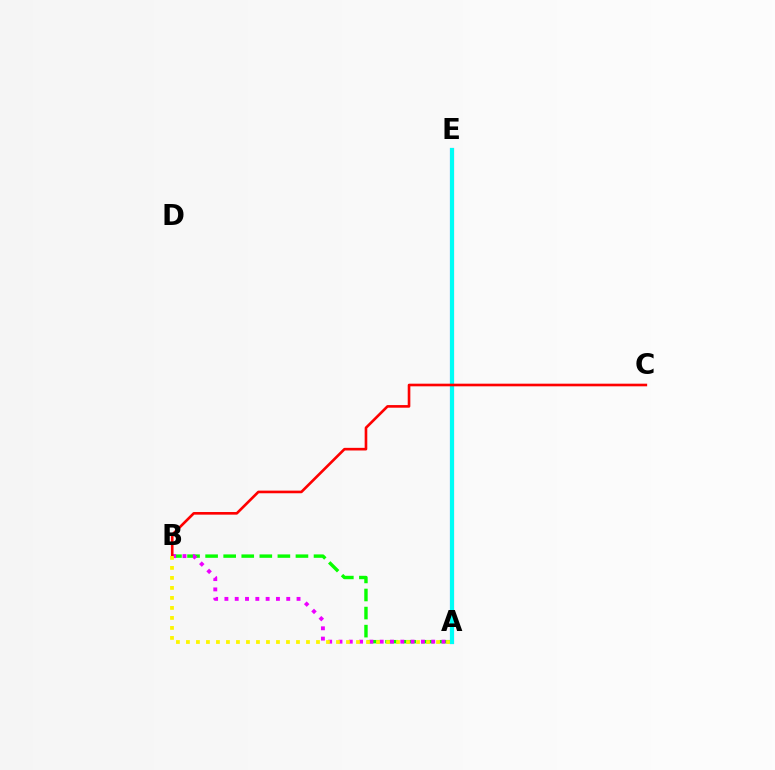{('A', 'E'): [{'color': '#0010ff', 'line_style': 'solid', 'thickness': 2.94}, {'color': '#00fff6', 'line_style': 'solid', 'thickness': 2.93}], ('A', 'B'): [{'color': '#08ff00', 'line_style': 'dashed', 'thickness': 2.45}, {'color': '#ee00ff', 'line_style': 'dotted', 'thickness': 2.8}, {'color': '#fcf500', 'line_style': 'dotted', 'thickness': 2.72}], ('B', 'C'): [{'color': '#ff0000', 'line_style': 'solid', 'thickness': 1.89}]}